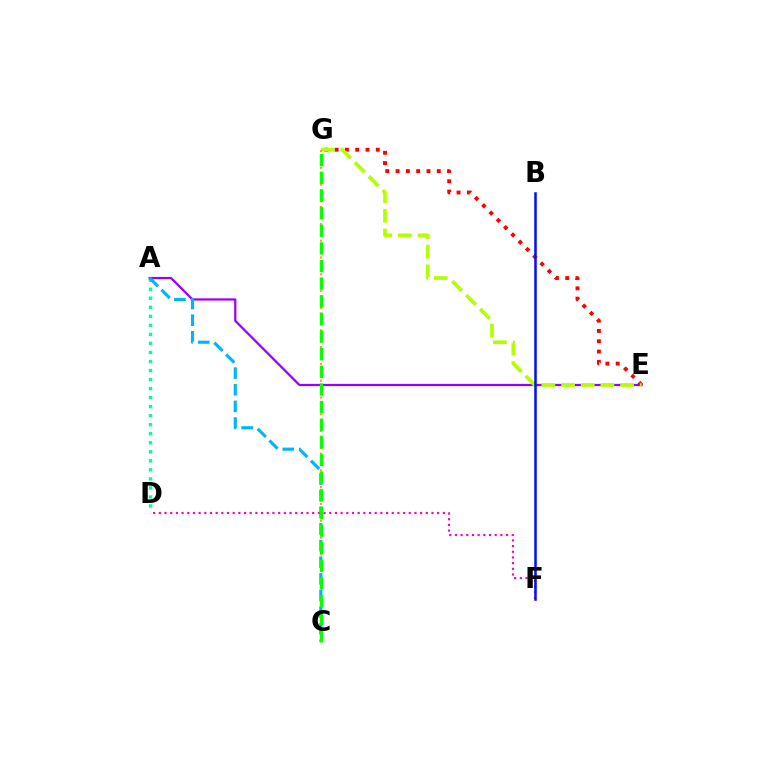{('A', 'E'): [{'color': '#9b00ff', 'line_style': 'solid', 'thickness': 1.61}], ('E', 'G'): [{'color': '#ff0000', 'line_style': 'dotted', 'thickness': 2.8}, {'color': '#b3ff00', 'line_style': 'dashed', 'thickness': 2.67}], ('D', 'F'): [{'color': '#ff00bd', 'line_style': 'dotted', 'thickness': 1.54}], ('B', 'F'): [{'color': '#0010ff', 'line_style': 'solid', 'thickness': 1.82}], ('A', 'D'): [{'color': '#00ff9d', 'line_style': 'dotted', 'thickness': 2.45}], ('C', 'G'): [{'color': '#ffa500', 'line_style': 'dotted', 'thickness': 1.52}, {'color': '#08ff00', 'line_style': 'dashed', 'thickness': 2.4}], ('A', 'C'): [{'color': '#00b5ff', 'line_style': 'dashed', 'thickness': 2.26}]}